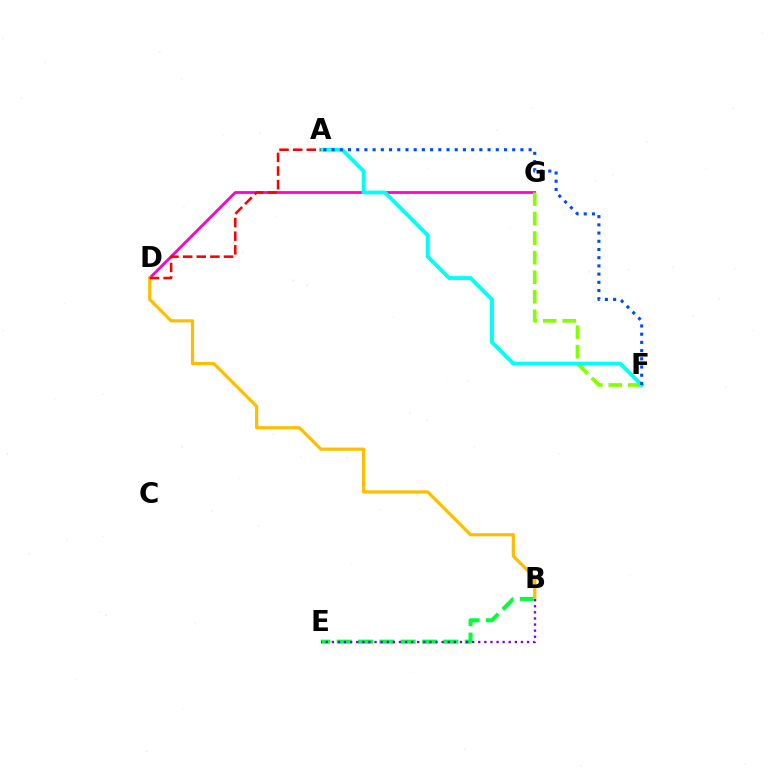{('D', 'G'): [{'color': '#ff00cf', 'line_style': 'solid', 'thickness': 1.99}], ('F', 'G'): [{'color': '#84ff00', 'line_style': 'dashed', 'thickness': 2.65}], ('B', 'E'): [{'color': '#00ff39', 'line_style': 'dashed', 'thickness': 2.9}, {'color': '#7200ff', 'line_style': 'dotted', 'thickness': 1.66}], ('A', 'F'): [{'color': '#00fff6', 'line_style': 'solid', 'thickness': 2.78}, {'color': '#004bff', 'line_style': 'dotted', 'thickness': 2.23}], ('B', 'D'): [{'color': '#ffbd00', 'line_style': 'solid', 'thickness': 2.3}], ('A', 'D'): [{'color': '#ff0000', 'line_style': 'dashed', 'thickness': 1.85}]}